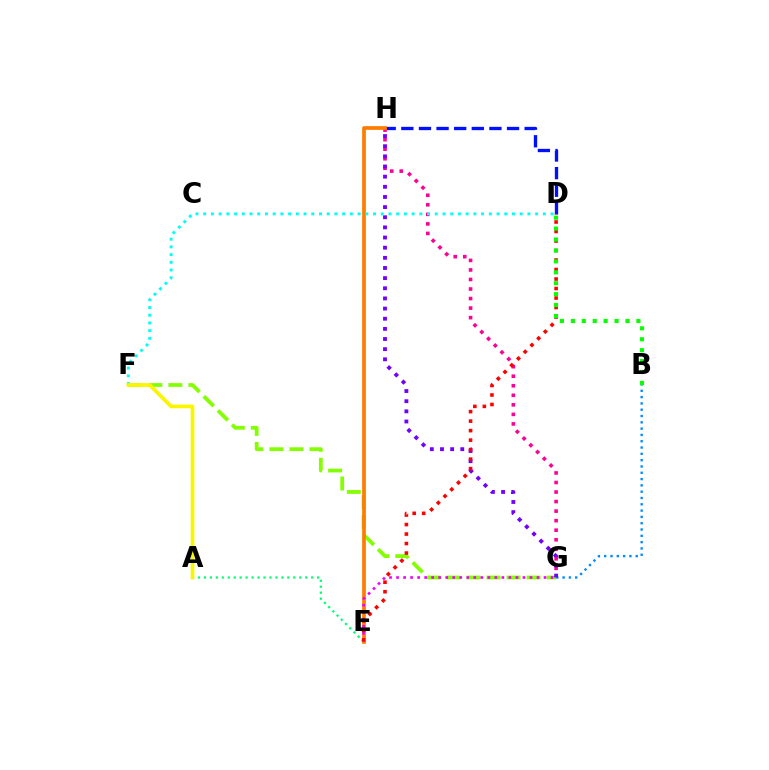{('D', 'H'): [{'color': '#0010ff', 'line_style': 'dashed', 'thickness': 2.39}], ('G', 'H'): [{'color': '#ff0094', 'line_style': 'dotted', 'thickness': 2.59}, {'color': '#7200ff', 'line_style': 'dotted', 'thickness': 2.76}], ('F', 'G'): [{'color': '#84ff00', 'line_style': 'dashed', 'thickness': 2.72}], ('B', 'G'): [{'color': '#008cff', 'line_style': 'dotted', 'thickness': 1.71}], ('E', 'H'): [{'color': '#ff7c00', 'line_style': 'solid', 'thickness': 2.68}], ('D', 'F'): [{'color': '#00fff6', 'line_style': 'dotted', 'thickness': 2.1}], ('E', 'G'): [{'color': '#ee00ff', 'line_style': 'dotted', 'thickness': 1.91}], ('A', 'E'): [{'color': '#00ff74', 'line_style': 'dotted', 'thickness': 1.62}], ('A', 'F'): [{'color': '#fcf500', 'line_style': 'solid', 'thickness': 2.67}], ('D', 'E'): [{'color': '#ff0000', 'line_style': 'dotted', 'thickness': 2.58}], ('B', 'D'): [{'color': '#08ff00', 'line_style': 'dotted', 'thickness': 2.97}]}